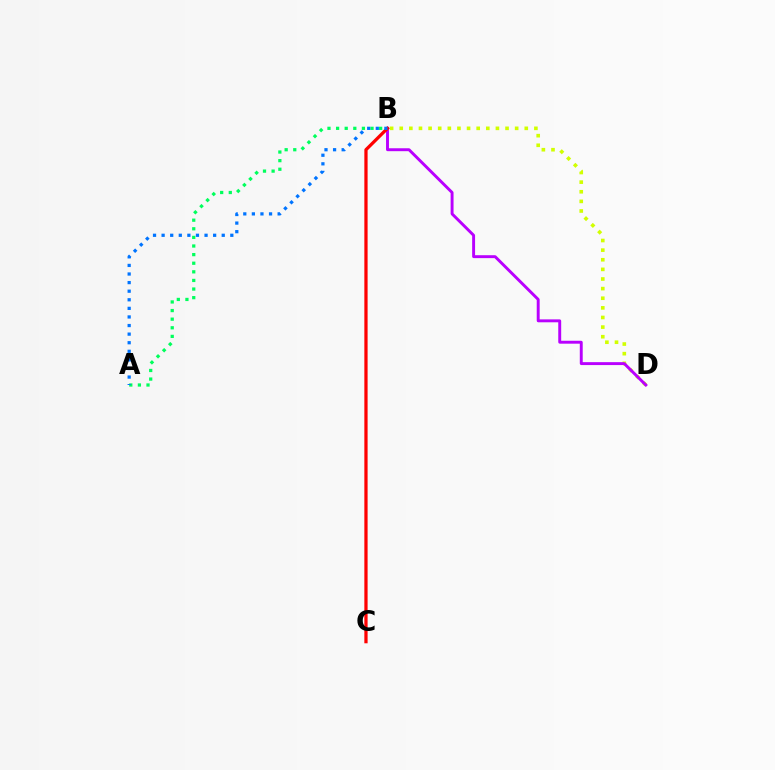{('B', 'D'): [{'color': '#d1ff00', 'line_style': 'dotted', 'thickness': 2.61}, {'color': '#b900ff', 'line_style': 'solid', 'thickness': 2.1}], ('A', 'B'): [{'color': '#00ff5c', 'line_style': 'dotted', 'thickness': 2.34}, {'color': '#0074ff', 'line_style': 'dotted', 'thickness': 2.33}], ('B', 'C'): [{'color': '#ff0000', 'line_style': 'solid', 'thickness': 2.34}]}